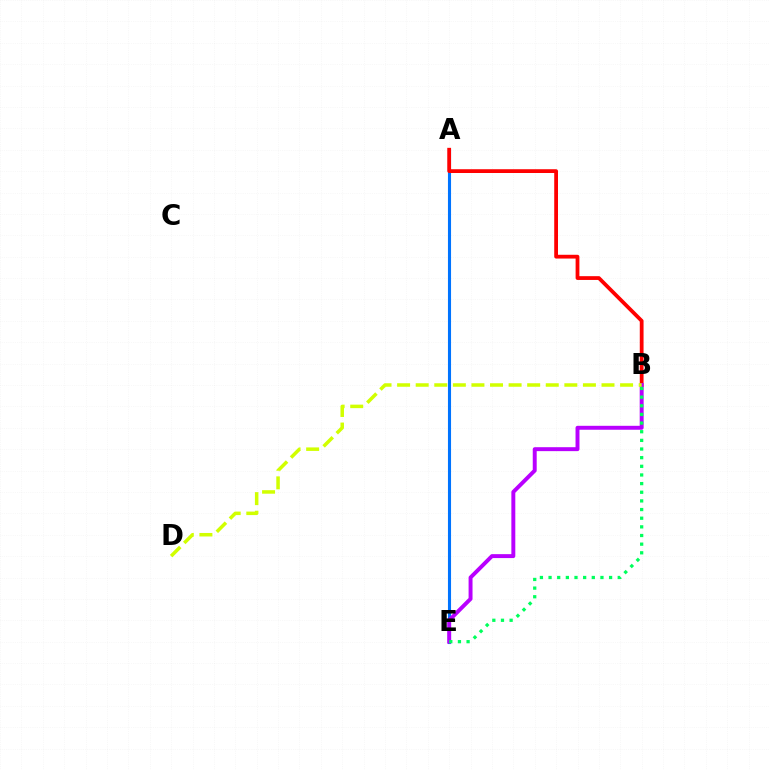{('A', 'E'): [{'color': '#0074ff', 'line_style': 'solid', 'thickness': 2.23}], ('A', 'B'): [{'color': '#ff0000', 'line_style': 'solid', 'thickness': 2.72}], ('B', 'E'): [{'color': '#b900ff', 'line_style': 'solid', 'thickness': 2.83}, {'color': '#00ff5c', 'line_style': 'dotted', 'thickness': 2.35}], ('B', 'D'): [{'color': '#d1ff00', 'line_style': 'dashed', 'thickness': 2.52}]}